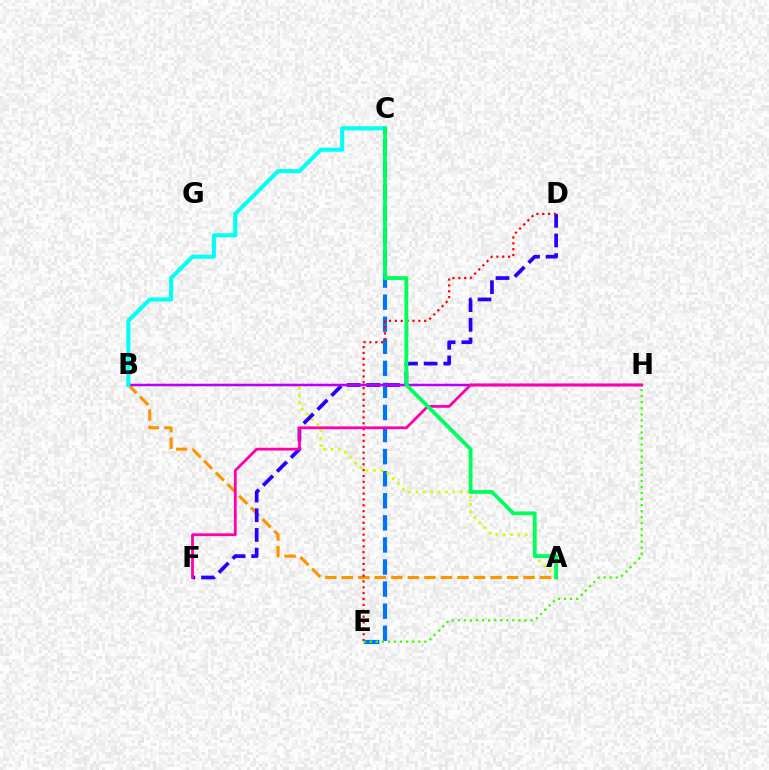{('C', 'E'): [{'color': '#0074ff', 'line_style': 'dashed', 'thickness': 3.0}], ('A', 'B'): [{'color': '#d1ff00', 'line_style': 'dotted', 'thickness': 2.0}, {'color': '#ff9400', 'line_style': 'dashed', 'thickness': 2.25}], ('D', 'F'): [{'color': '#2500ff', 'line_style': 'dashed', 'thickness': 2.67}], ('D', 'E'): [{'color': '#ff0000', 'line_style': 'dotted', 'thickness': 1.59}], ('B', 'H'): [{'color': '#b900ff', 'line_style': 'solid', 'thickness': 1.8}], ('F', 'H'): [{'color': '#ff00ac', 'line_style': 'solid', 'thickness': 2.0}], ('B', 'C'): [{'color': '#00fff6', 'line_style': 'solid', 'thickness': 2.93}], ('A', 'C'): [{'color': '#00ff5c', 'line_style': 'solid', 'thickness': 2.75}], ('E', 'H'): [{'color': '#3dff00', 'line_style': 'dotted', 'thickness': 1.65}]}